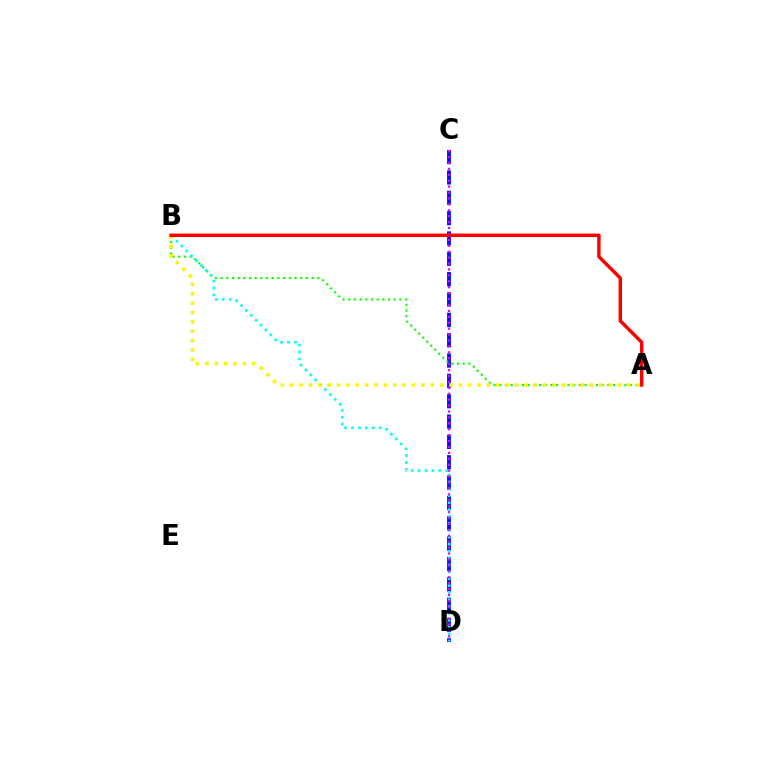{('C', 'D'): [{'color': '#0010ff', 'line_style': 'dashed', 'thickness': 2.76}, {'color': '#ee00ff', 'line_style': 'dotted', 'thickness': 1.61}], ('A', 'B'): [{'color': '#08ff00', 'line_style': 'dotted', 'thickness': 1.55}, {'color': '#fcf500', 'line_style': 'dotted', 'thickness': 2.54}, {'color': '#ff0000', 'line_style': 'solid', 'thickness': 2.47}], ('B', 'D'): [{'color': '#00fff6', 'line_style': 'dotted', 'thickness': 1.88}]}